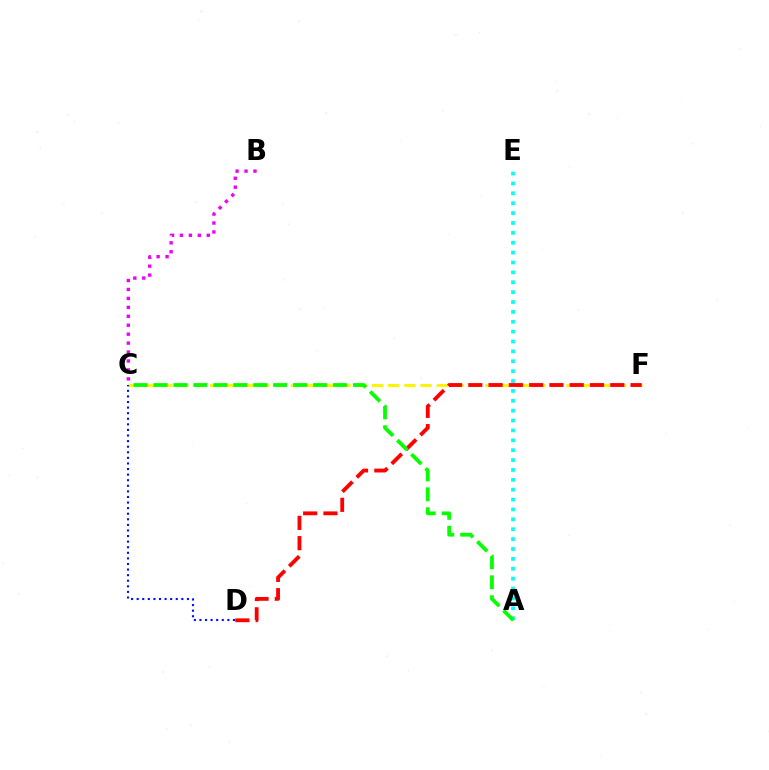{('C', 'F'): [{'color': '#fcf500', 'line_style': 'dashed', 'thickness': 2.2}], ('C', 'D'): [{'color': '#0010ff', 'line_style': 'dotted', 'thickness': 1.52}], ('A', 'E'): [{'color': '#00fff6', 'line_style': 'dotted', 'thickness': 2.68}], ('D', 'F'): [{'color': '#ff0000', 'line_style': 'dashed', 'thickness': 2.75}], ('A', 'C'): [{'color': '#08ff00', 'line_style': 'dashed', 'thickness': 2.71}], ('B', 'C'): [{'color': '#ee00ff', 'line_style': 'dotted', 'thickness': 2.43}]}